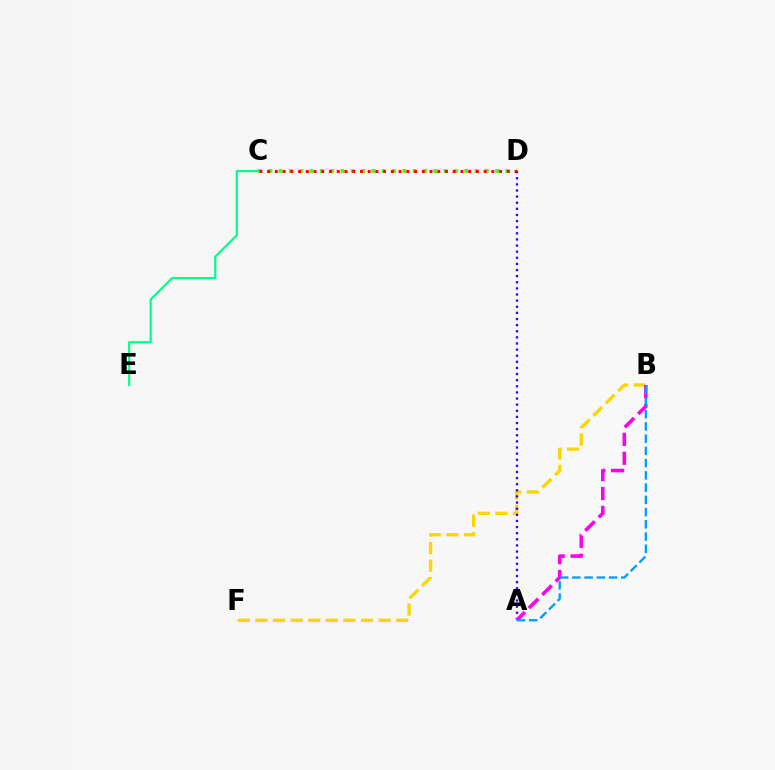{('B', 'F'): [{'color': '#ffd500', 'line_style': 'dashed', 'thickness': 2.39}], ('A', 'D'): [{'color': '#3700ff', 'line_style': 'dotted', 'thickness': 1.66}], ('C', 'D'): [{'color': '#4fff00', 'line_style': 'dotted', 'thickness': 2.8}, {'color': '#ff0000', 'line_style': 'dotted', 'thickness': 2.1}], ('C', 'E'): [{'color': '#00ff86', 'line_style': 'solid', 'thickness': 1.56}], ('A', 'B'): [{'color': '#ff00ed', 'line_style': 'dashed', 'thickness': 2.57}, {'color': '#009eff', 'line_style': 'dashed', 'thickness': 1.66}]}